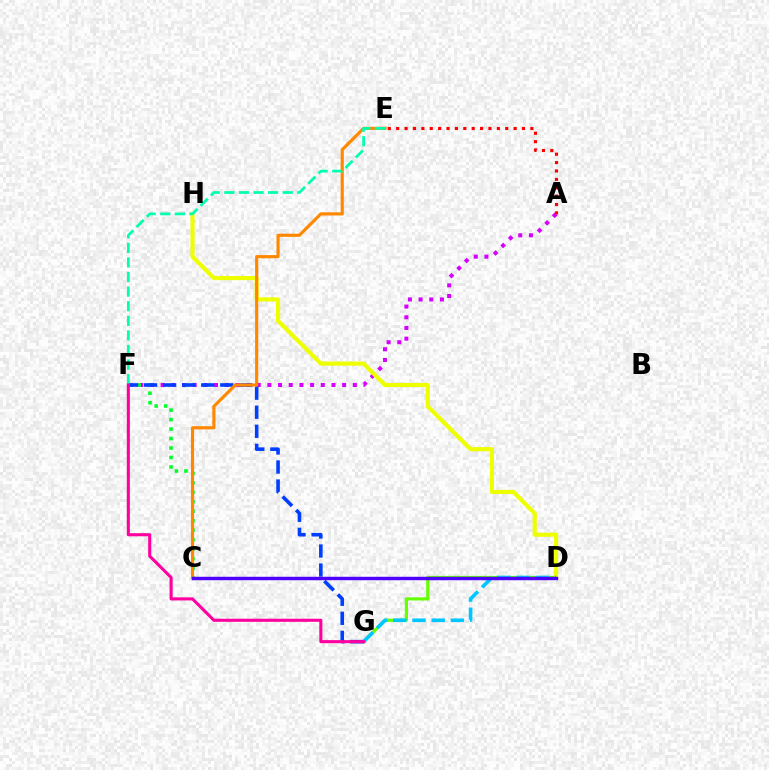{('A', 'F'): [{'color': '#d600ff', 'line_style': 'dotted', 'thickness': 2.9}], ('C', 'F'): [{'color': '#00ff27', 'line_style': 'dotted', 'thickness': 2.57}], ('D', 'G'): [{'color': '#66ff00', 'line_style': 'solid', 'thickness': 2.29}, {'color': '#00c7ff', 'line_style': 'dashed', 'thickness': 2.61}], ('D', 'H'): [{'color': '#eeff00', 'line_style': 'solid', 'thickness': 2.98}], ('F', 'G'): [{'color': '#003fff', 'line_style': 'dashed', 'thickness': 2.59}, {'color': '#ff00a0', 'line_style': 'solid', 'thickness': 2.22}], ('C', 'E'): [{'color': '#ff8800', 'line_style': 'solid', 'thickness': 2.28}], ('A', 'E'): [{'color': '#ff0000', 'line_style': 'dotted', 'thickness': 2.28}], ('E', 'F'): [{'color': '#00ffaf', 'line_style': 'dashed', 'thickness': 1.98}], ('C', 'D'): [{'color': '#4f00ff', 'line_style': 'solid', 'thickness': 2.47}]}